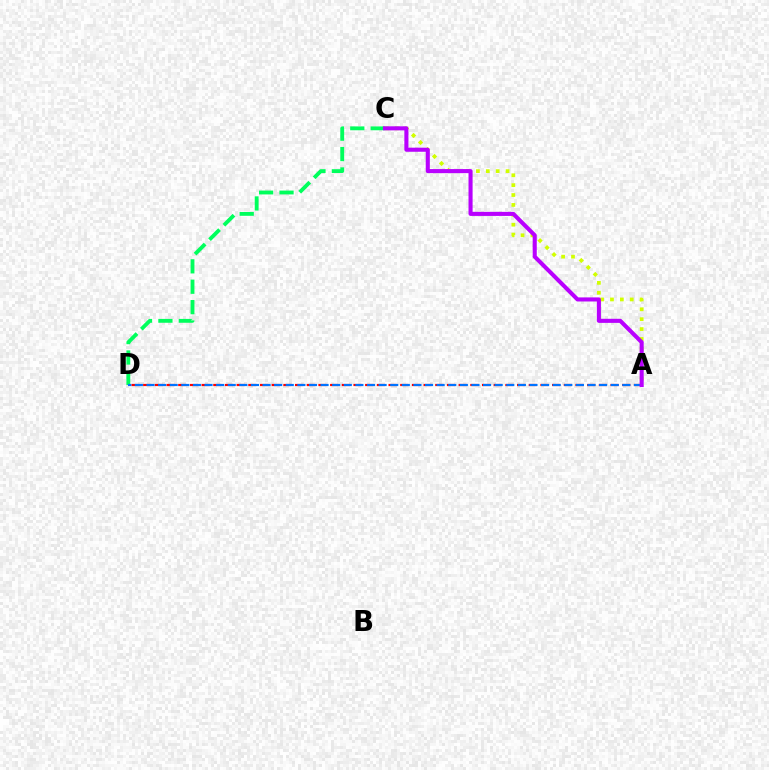{('C', 'D'): [{'color': '#00ff5c', 'line_style': 'dashed', 'thickness': 2.77}], ('A', 'D'): [{'color': '#ff0000', 'line_style': 'dashed', 'thickness': 1.59}, {'color': '#0074ff', 'line_style': 'dashed', 'thickness': 1.58}], ('A', 'C'): [{'color': '#d1ff00', 'line_style': 'dotted', 'thickness': 2.69}, {'color': '#b900ff', 'line_style': 'solid', 'thickness': 2.94}]}